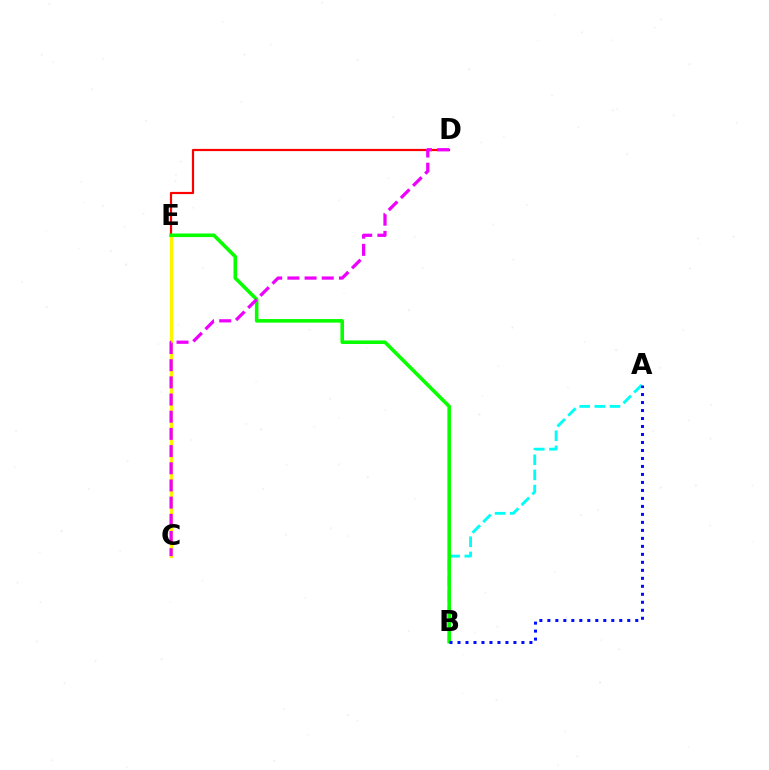{('A', 'B'): [{'color': '#00fff6', 'line_style': 'dashed', 'thickness': 2.06}, {'color': '#0010ff', 'line_style': 'dotted', 'thickness': 2.17}], ('C', 'E'): [{'color': '#fcf500', 'line_style': 'solid', 'thickness': 2.45}], ('D', 'E'): [{'color': '#ff0000', 'line_style': 'solid', 'thickness': 1.59}], ('B', 'E'): [{'color': '#08ff00', 'line_style': 'solid', 'thickness': 2.57}], ('C', 'D'): [{'color': '#ee00ff', 'line_style': 'dashed', 'thickness': 2.33}]}